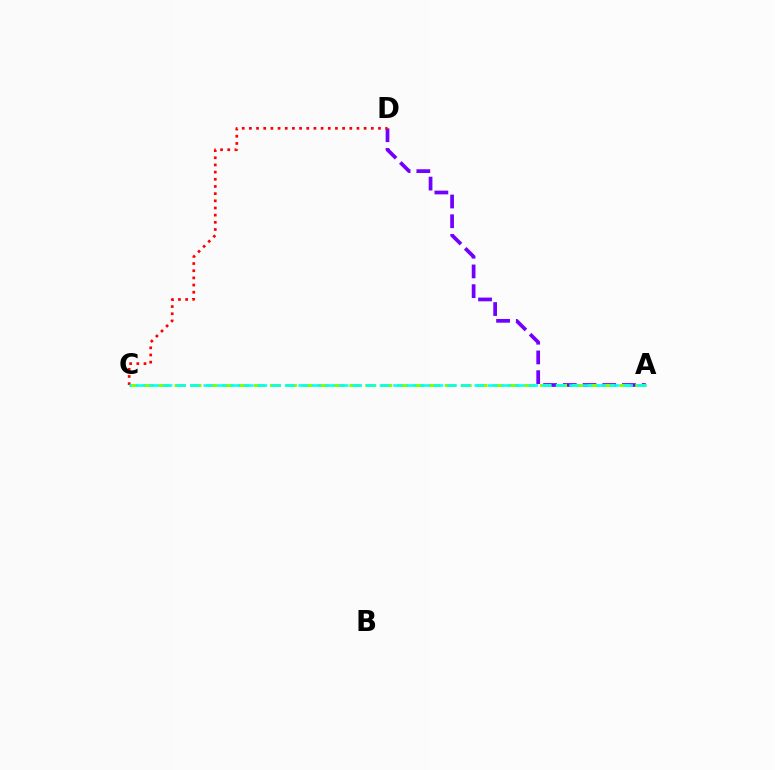{('A', 'D'): [{'color': '#7200ff', 'line_style': 'dashed', 'thickness': 2.68}], ('A', 'C'): [{'color': '#84ff00', 'line_style': 'dashed', 'thickness': 2.16}, {'color': '#00fff6', 'line_style': 'dashed', 'thickness': 1.84}], ('C', 'D'): [{'color': '#ff0000', 'line_style': 'dotted', 'thickness': 1.95}]}